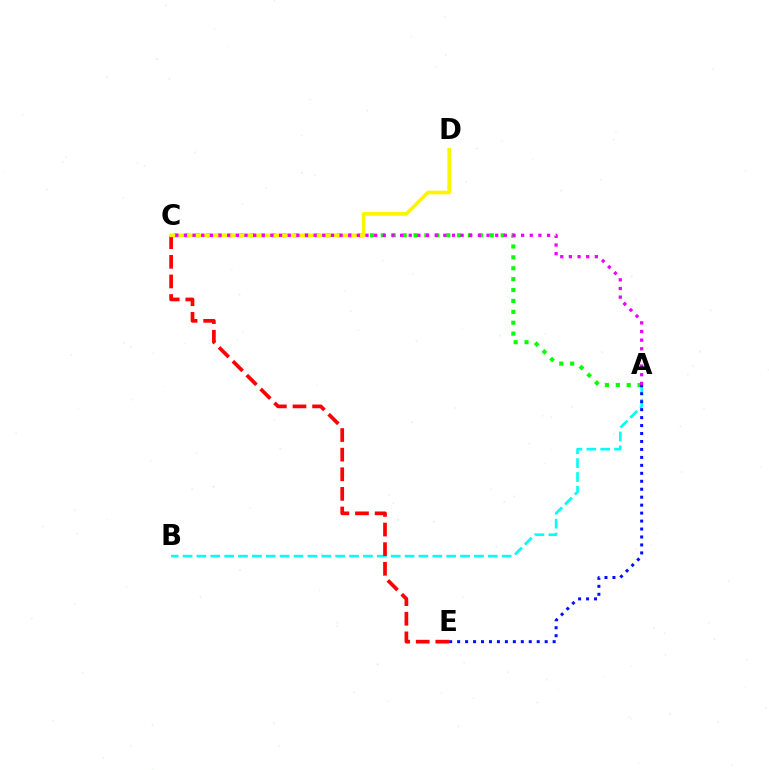{('A', 'C'): [{'color': '#08ff00', 'line_style': 'dotted', 'thickness': 2.96}, {'color': '#ee00ff', 'line_style': 'dotted', 'thickness': 2.35}], ('A', 'B'): [{'color': '#00fff6', 'line_style': 'dashed', 'thickness': 1.89}], ('C', 'E'): [{'color': '#ff0000', 'line_style': 'dashed', 'thickness': 2.66}], ('A', 'E'): [{'color': '#0010ff', 'line_style': 'dotted', 'thickness': 2.16}], ('C', 'D'): [{'color': '#fcf500', 'line_style': 'solid', 'thickness': 2.63}]}